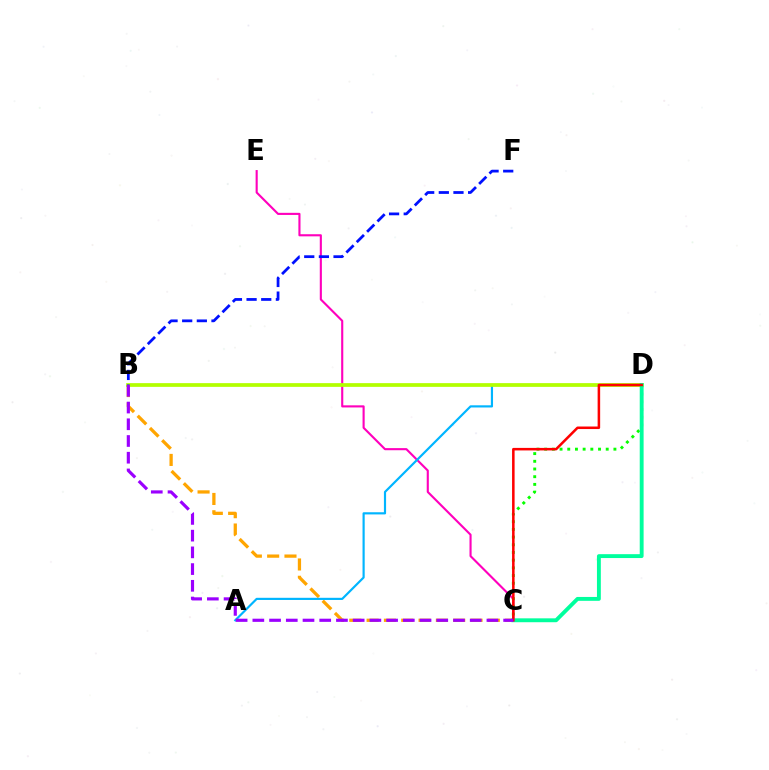{('B', 'C'): [{'color': '#ffa500', 'line_style': 'dashed', 'thickness': 2.35}, {'color': '#9b00ff', 'line_style': 'dashed', 'thickness': 2.27}], ('C', 'E'): [{'color': '#ff00bd', 'line_style': 'solid', 'thickness': 1.52}], ('C', 'D'): [{'color': '#08ff00', 'line_style': 'dotted', 'thickness': 2.09}, {'color': '#00ff9d', 'line_style': 'solid', 'thickness': 2.79}, {'color': '#ff0000', 'line_style': 'solid', 'thickness': 1.83}], ('A', 'D'): [{'color': '#00b5ff', 'line_style': 'solid', 'thickness': 1.56}], ('B', 'D'): [{'color': '#b3ff00', 'line_style': 'solid', 'thickness': 2.68}], ('B', 'F'): [{'color': '#0010ff', 'line_style': 'dashed', 'thickness': 1.99}]}